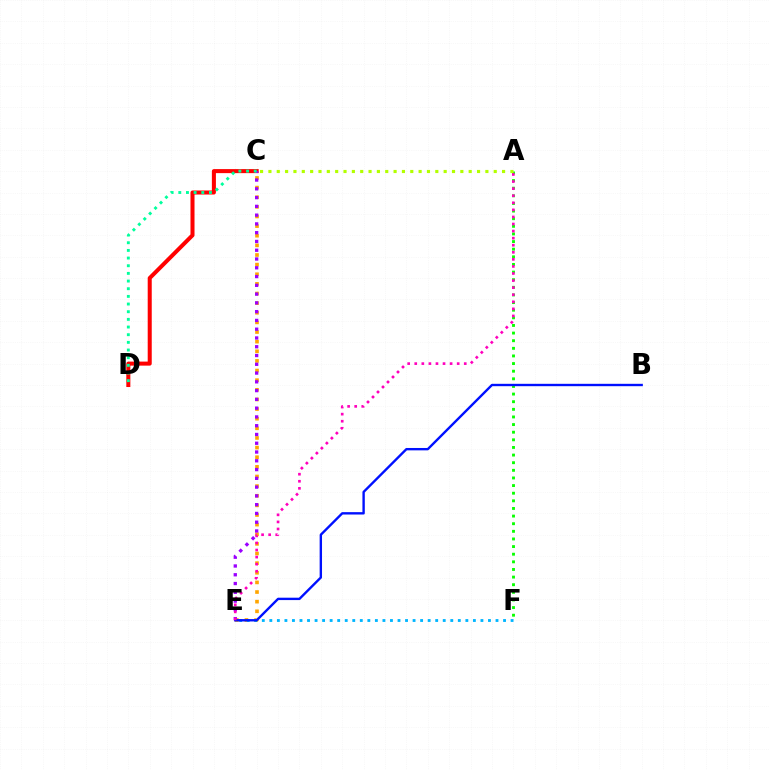{('C', 'E'): [{'color': '#ffa500', 'line_style': 'dotted', 'thickness': 2.62}, {'color': '#9b00ff', 'line_style': 'dotted', 'thickness': 2.38}], ('E', 'F'): [{'color': '#00b5ff', 'line_style': 'dotted', 'thickness': 2.05}], ('A', 'F'): [{'color': '#08ff00', 'line_style': 'dotted', 'thickness': 2.07}], ('C', 'D'): [{'color': '#ff0000', 'line_style': 'solid', 'thickness': 2.9}, {'color': '#00ff9d', 'line_style': 'dotted', 'thickness': 2.08}], ('B', 'E'): [{'color': '#0010ff', 'line_style': 'solid', 'thickness': 1.71}], ('A', 'C'): [{'color': '#b3ff00', 'line_style': 'dotted', 'thickness': 2.27}], ('A', 'E'): [{'color': '#ff00bd', 'line_style': 'dotted', 'thickness': 1.92}]}